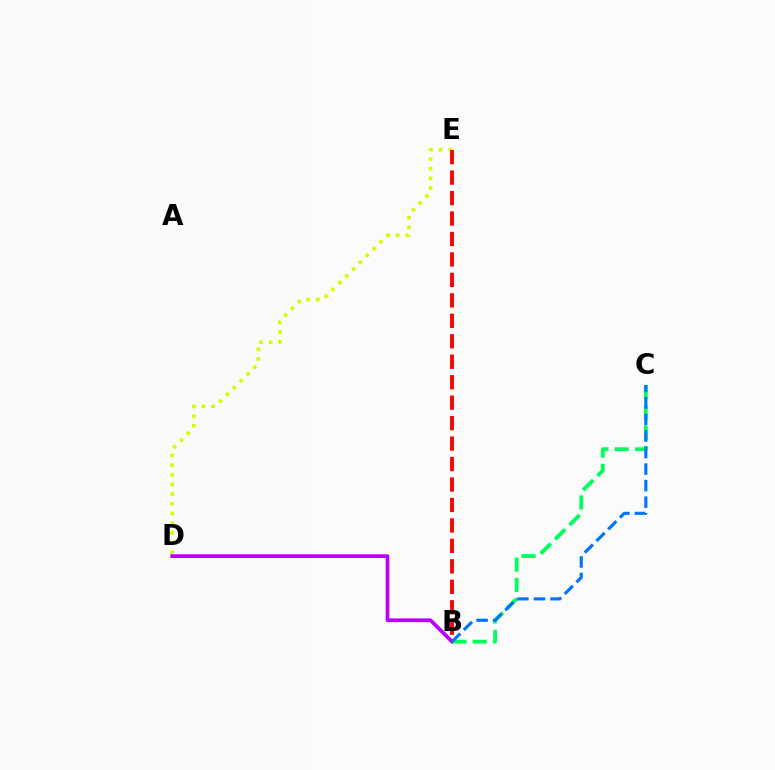{('B', 'D'): [{'color': '#b900ff', 'line_style': 'solid', 'thickness': 2.68}], ('D', 'E'): [{'color': '#d1ff00', 'line_style': 'dotted', 'thickness': 2.63}], ('B', 'C'): [{'color': '#00ff5c', 'line_style': 'dashed', 'thickness': 2.76}, {'color': '#0074ff', 'line_style': 'dashed', 'thickness': 2.25}], ('B', 'E'): [{'color': '#ff0000', 'line_style': 'dashed', 'thickness': 2.78}]}